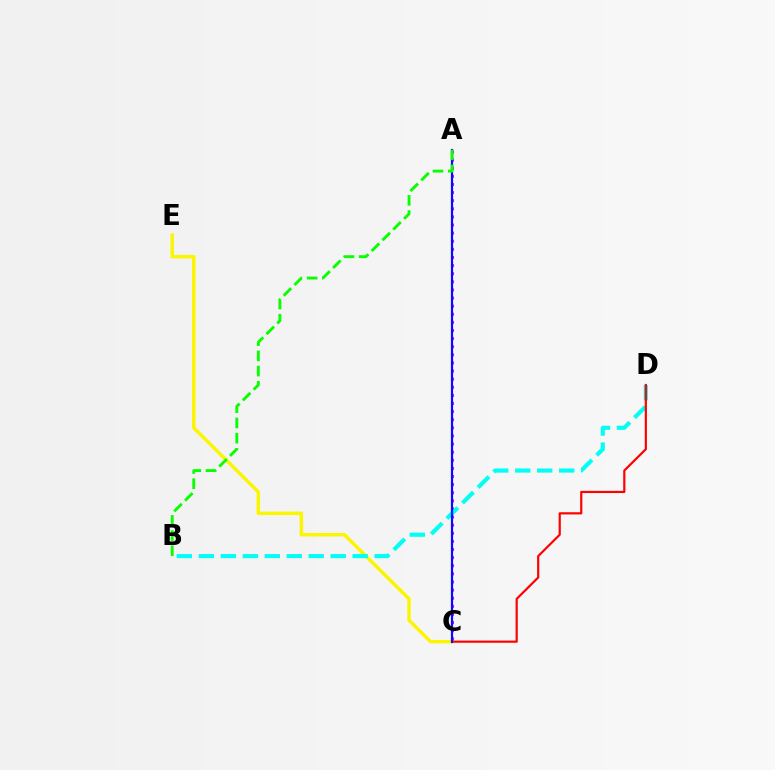{('C', 'E'): [{'color': '#fcf500', 'line_style': 'solid', 'thickness': 2.48}], ('A', 'C'): [{'color': '#ee00ff', 'line_style': 'dotted', 'thickness': 2.2}, {'color': '#0010ff', 'line_style': 'solid', 'thickness': 1.58}], ('B', 'D'): [{'color': '#00fff6', 'line_style': 'dashed', 'thickness': 2.99}], ('C', 'D'): [{'color': '#ff0000', 'line_style': 'solid', 'thickness': 1.58}], ('A', 'B'): [{'color': '#08ff00', 'line_style': 'dashed', 'thickness': 2.07}]}